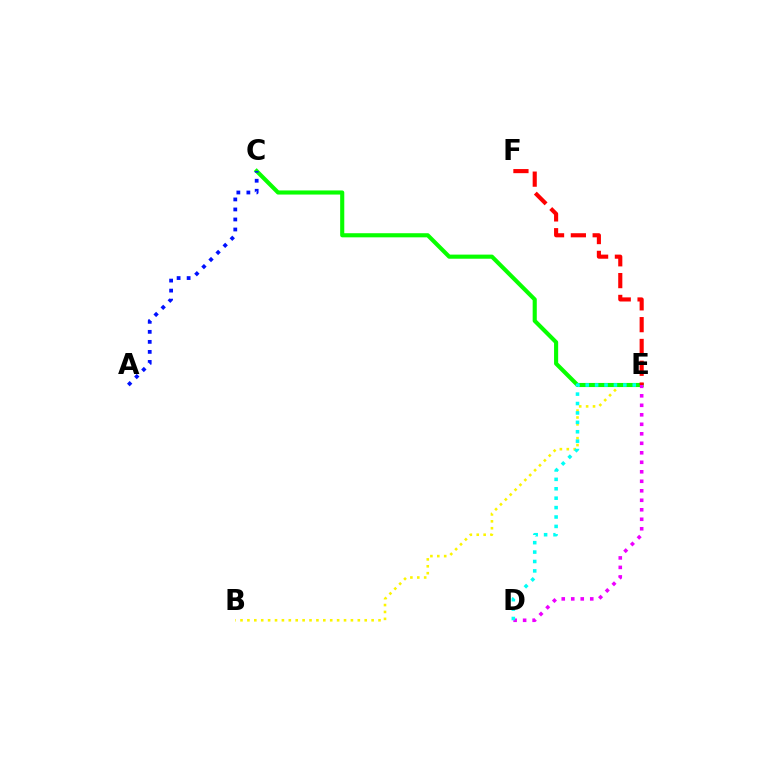{('B', 'E'): [{'color': '#fcf500', 'line_style': 'dotted', 'thickness': 1.87}], ('C', 'E'): [{'color': '#08ff00', 'line_style': 'solid', 'thickness': 2.96}], ('E', 'F'): [{'color': '#ff0000', 'line_style': 'dashed', 'thickness': 2.96}], ('D', 'E'): [{'color': '#ee00ff', 'line_style': 'dotted', 'thickness': 2.58}, {'color': '#00fff6', 'line_style': 'dotted', 'thickness': 2.56}], ('A', 'C'): [{'color': '#0010ff', 'line_style': 'dotted', 'thickness': 2.72}]}